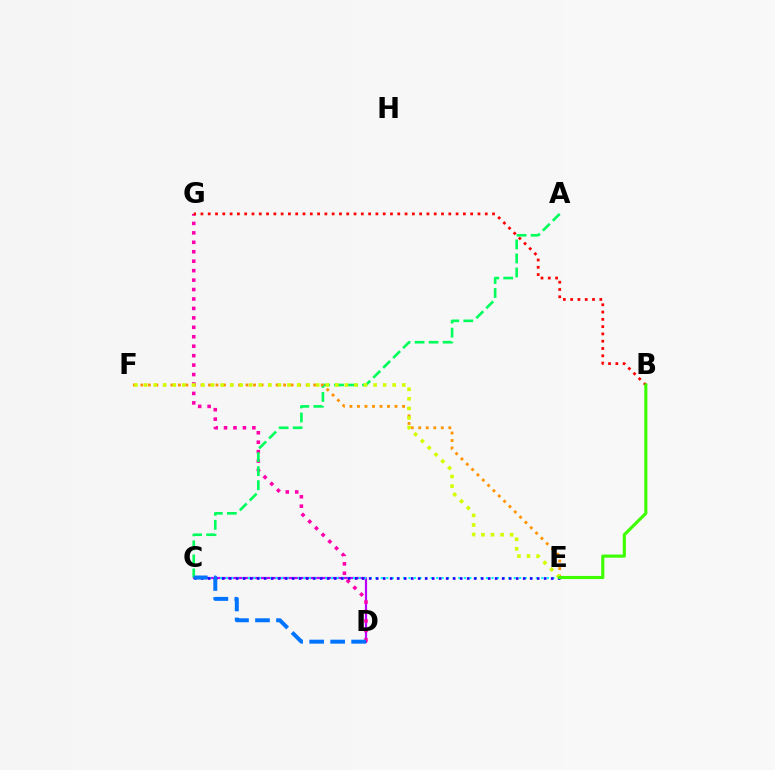{('C', 'D'): [{'color': '#b900ff', 'line_style': 'solid', 'thickness': 1.58}, {'color': '#0074ff', 'line_style': 'dashed', 'thickness': 2.85}], ('C', 'E'): [{'color': '#00fff6', 'line_style': 'dotted', 'thickness': 1.5}, {'color': '#2500ff', 'line_style': 'dotted', 'thickness': 1.9}], ('D', 'G'): [{'color': '#ff00ac', 'line_style': 'dotted', 'thickness': 2.57}], ('B', 'G'): [{'color': '#ff0000', 'line_style': 'dotted', 'thickness': 1.98}], ('A', 'C'): [{'color': '#00ff5c', 'line_style': 'dashed', 'thickness': 1.91}], ('E', 'F'): [{'color': '#ff9400', 'line_style': 'dotted', 'thickness': 2.04}, {'color': '#d1ff00', 'line_style': 'dotted', 'thickness': 2.6}], ('B', 'E'): [{'color': '#3dff00', 'line_style': 'solid', 'thickness': 2.25}]}